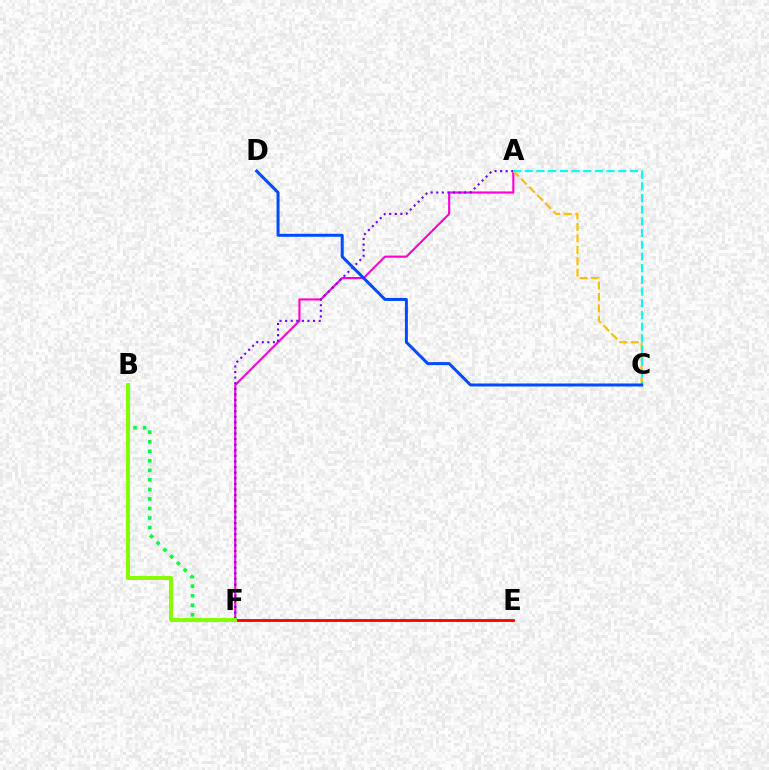{('B', 'F'): [{'color': '#00ff39', 'line_style': 'dotted', 'thickness': 2.59}, {'color': '#84ff00', 'line_style': 'solid', 'thickness': 2.84}], ('A', 'F'): [{'color': '#ff00cf', 'line_style': 'solid', 'thickness': 1.53}, {'color': '#7200ff', 'line_style': 'dotted', 'thickness': 1.52}], ('E', 'F'): [{'color': '#ff0000', 'line_style': 'solid', 'thickness': 2.04}], ('A', 'C'): [{'color': '#ffbd00', 'line_style': 'dashed', 'thickness': 1.55}, {'color': '#00fff6', 'line_style': 'dashed', 'thickness': 1.59}], ('C', 'D'): [{'color': '#004bff', 'line_style': 'solid', 'thickness': 2.15}]}